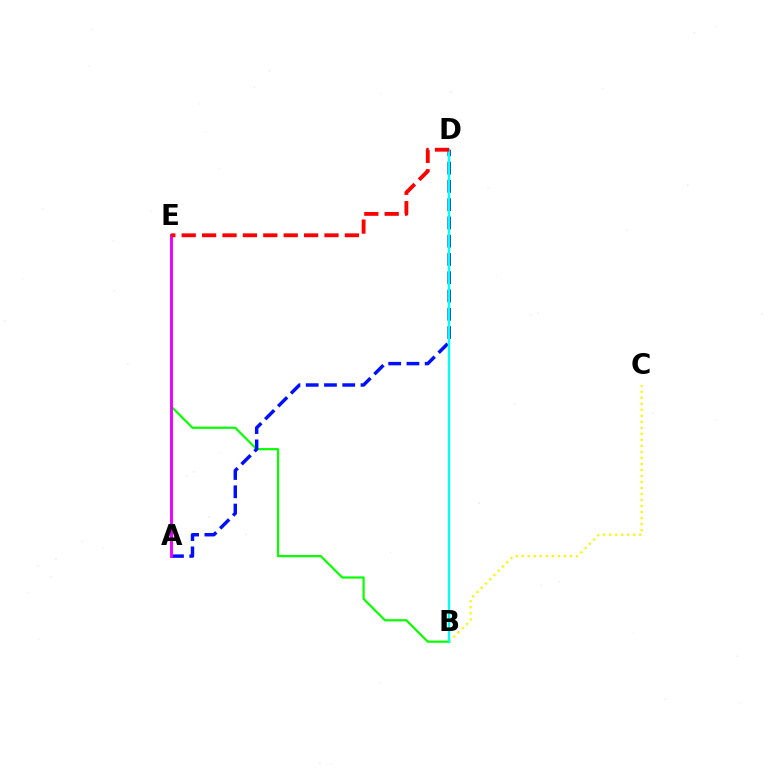{('B', 'E'): [{'color': '#08ff00', 'line_style': 'solid', 'thickness': 1.58}], ('B', 'C'): [{'color': '#fcf500', 'line_style': 'dotted', 'thickness': 1.64}], ('A', 'D'): [{'color': '#0010ff', 'line_style': 'dashed', 'thickness': 2.48}], ('A', 'E'): [{'color': '#ee00ff', 'line_style': 'solid', 'thickness': 2.11}], ('B', 'D'): [{'color': '#00fff6', 'line_style': 'solid', 'thickness': 1.68}], ('D', 'E'): [{'color': '#ff0000', 'line_style': 'dashed', 'thickness': 2.77}]}